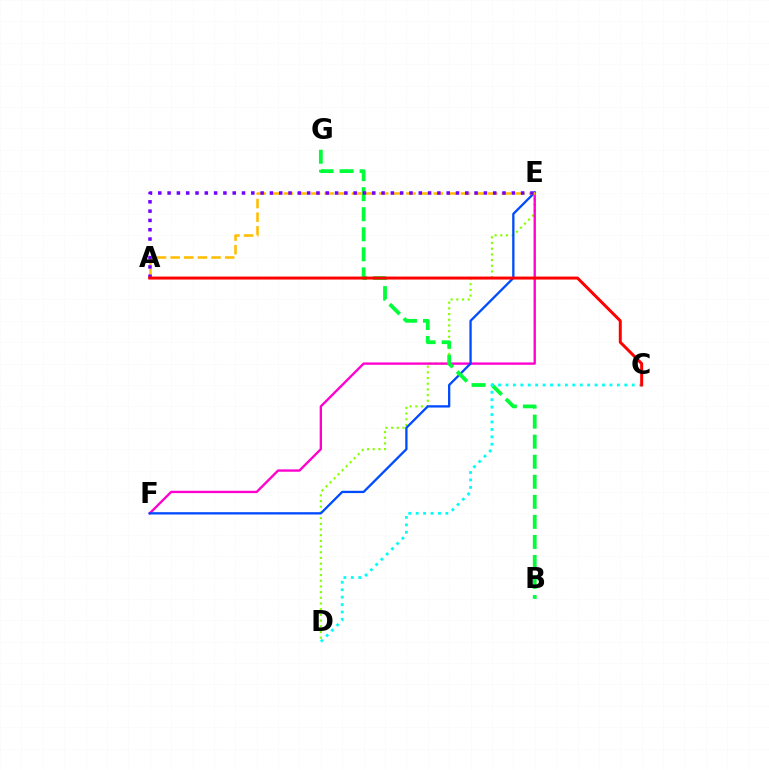{('D', 'E'): [{'color': '#84ff00', 'line_style': 'dotted', 'thickness': 1.55}], ('E', 'F'): [{'color': '#ff00cf', 'line_style': 'solid', 'thickness': 1.69}, {'color': '#004bff', 'line_style': 'solid', 'thickness': 1.66}], ('A', 'E'): [{'color': '#ffbd00', 'line_style': 'dashed', 'thickness': 1.85}, {'color': '#7200ff', 'line_style': 'dotted', 'thickness': 2.53}], ('B', 'G'): [{'color': '#00ff39', 'line_style': 'dashed', 'thickness': 2.72}], ('C', 'D'): [{'color': '#00fff6', 'line_style': 'dotted', 'thickness': 2.02}], ('A', 'C'): [{'color': '#ff0000', 'line_style': 'solid', 'thickness': 2.15}]}